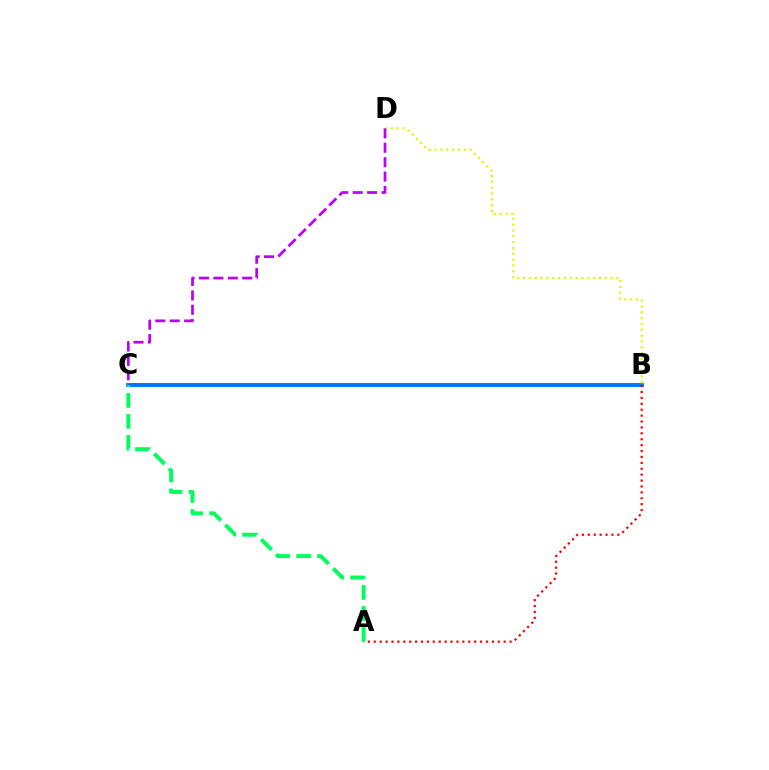{('B', 'C'): [{'color': '#0074ff', 'line_style': 'solid', 'thickness': 2.82}], ('A', 'B'): [{'color': '#ff0000', 'line_style': 'dotted', 'thickness': 1.6}], ('B', 'D'): [{'color': '#d1ff00', 'line_style': 'dotted', 'thickness': 1.59}], ('A', 'C'): [{'color': '#00ff5c', 'line_style': 'dashed', 'thickness': 2.85}], ('C', 'D'): [{'color': '#b900ff', 'line_style': 'dashed', 'thickness': 1.96}]}